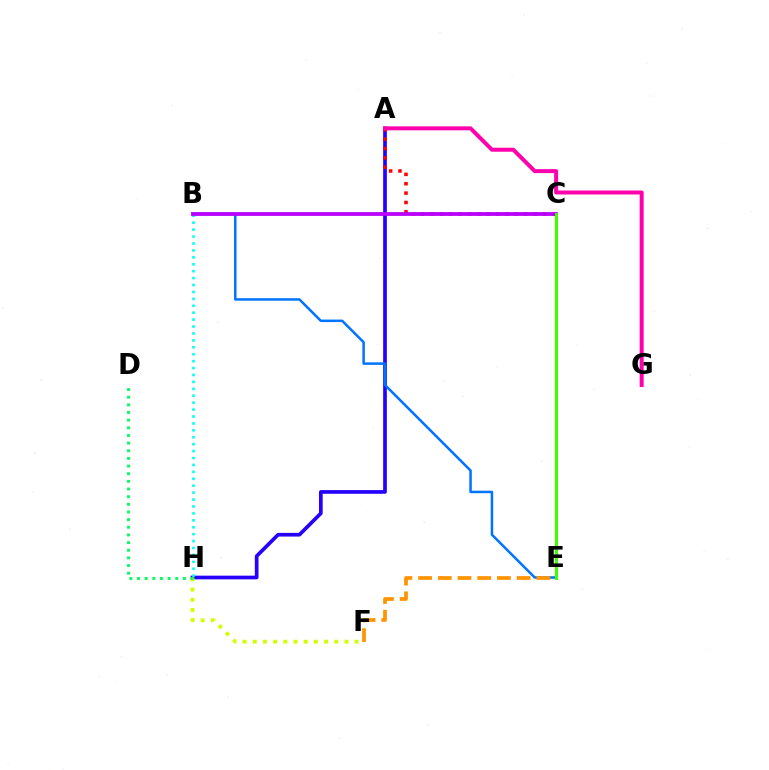{('A', 'H'): [{'color': '#2500ff', 'line_style': 'solid', 'thickness': 2.65}], ('B', 'E'): [{'color': '#0074ff', 'line_style': 'solid', 'thickness': 1.8}], ('F', 'H'): [{'color': '#d1ff00', 'line_style': 'dotted', 'thickness': 2.77}], ('A', 'C'): [{'color': '#ff0000', 'line_style': 'dotted', 'thickness': 2.55}], ('B', 'H'): [{'color': '#00fff6', 'line_style': 'dotted', 'thickness': 1.88}], ('B', 'C'): [{'color': '#b900ff', 'line_style': 'solid', 'thickness': 2.73}], ('C', 'E'): [{'color': '#3dff00', 'line_style': 'solid', 'thickness': 2.15}], ('D', 'H'): [{'color': '#00ff5c', 'line_style': 'dotted', 'thickness': 2.08}], ('E', 'F'): [{'color': '#ff9400', 'line_style': 'dashed', 'thickness': 2.68}], ('A', 'G'): [{'color': '#ff00ac', 'line_style': 'solid', 'thickness': 2.86}]}